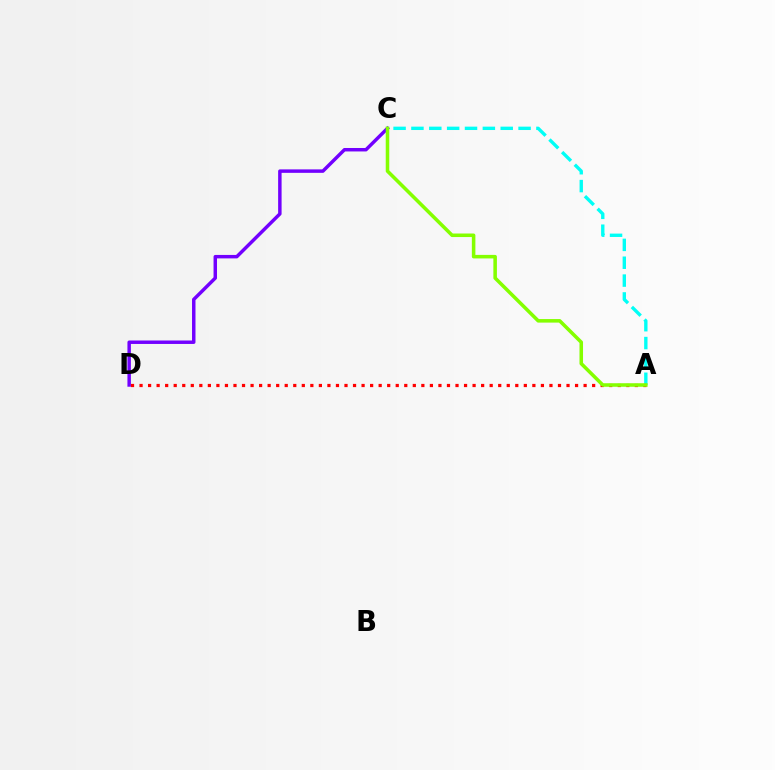{('C', 'D'): [{'color': '#7200ff', 'line_style': 'solid', 'thickness': 2.49}], ('A', 'C'): [{'color': '#00fff6', 'line_style': 'dashed', 'thickness': 2.43}, {'color': '#84ff00', 'line_style': 'solid', 'thickness': 2.55}], ('A', 'D'): [{'color': '#ff0000', 'line_style': 'dotted', 'thickness': 2.32}]}